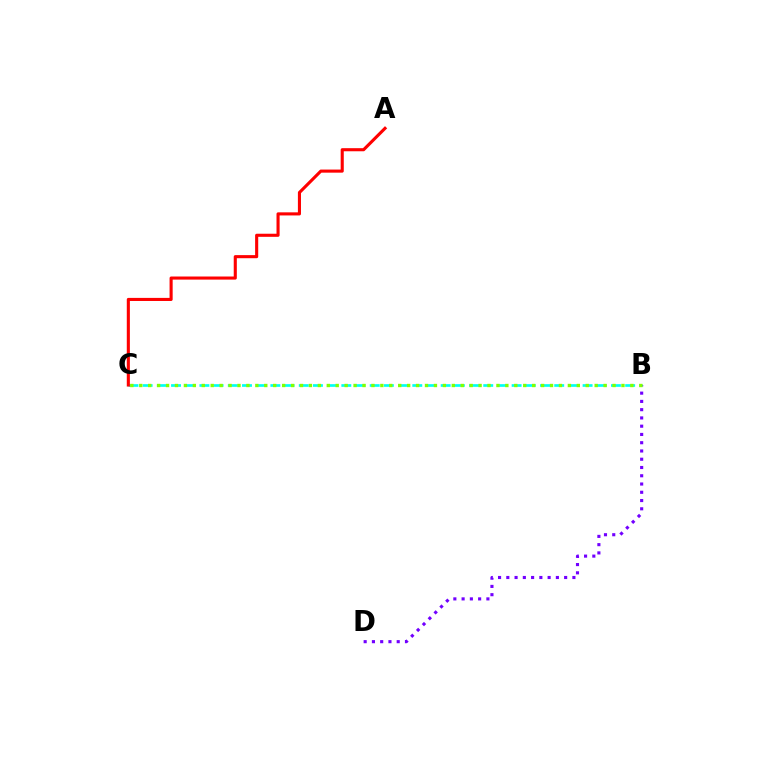{('B', 'D'): [{'color': '#7200ff', 'line_style': 'dotted', 'thickness': 2.24}], ('B', 'C'): [{'color': '#00fff6', 'line_style': 'dashed', 'thickness': 1.93}, {'color': '#84ff00', 'line_style': 'dotted', 'thickness': 2.43}], ('A', 'C'): [{'color': '#ff0000', 'line_style': 'solid', 'thickness': 2.23}]}